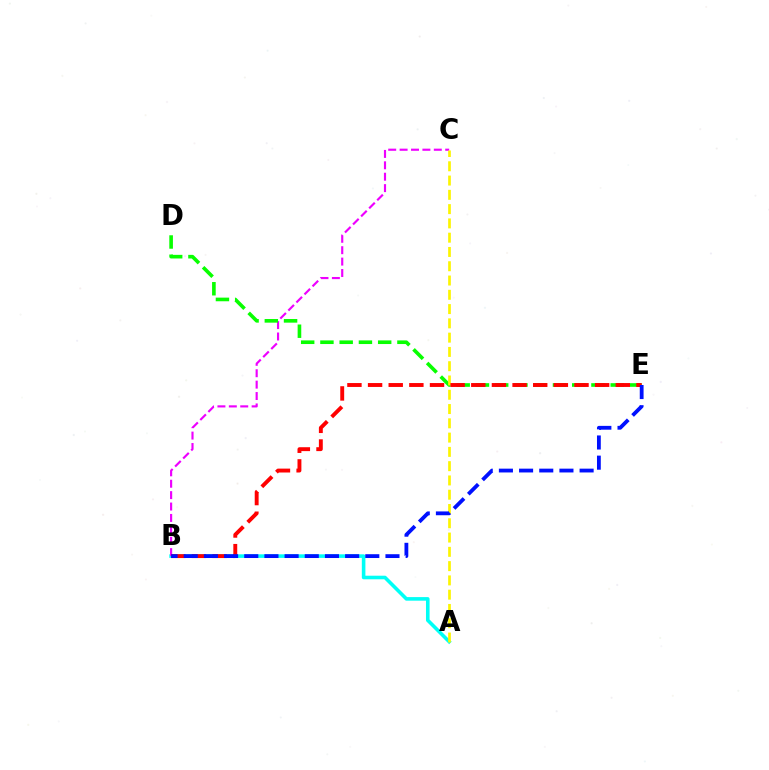{('A', 'B'): [{'color': '#00fff6', 'line_style': 'solid', 'thickness': 2.58}], ('B', 'C'): [{'color': '#ee00ff', 'line_style': 'dashed', 'thickness': 1.55}], ('D', 'E'): [{'color': '#08ff00', 'line_style': 'dashed', 'thickness': 2.61}], ('A', 'C'): [{'color': '#fcf500', 'line_style': 'dashed', 'thickness': 1.94}], ('B', 'E'): [{'color': '#ff0000', 'line_style': 'dashed', 'thickness': 2.8}, {'color': '#0010ff', 'line_style': 'dashed', 'thickness': 2.74}]}